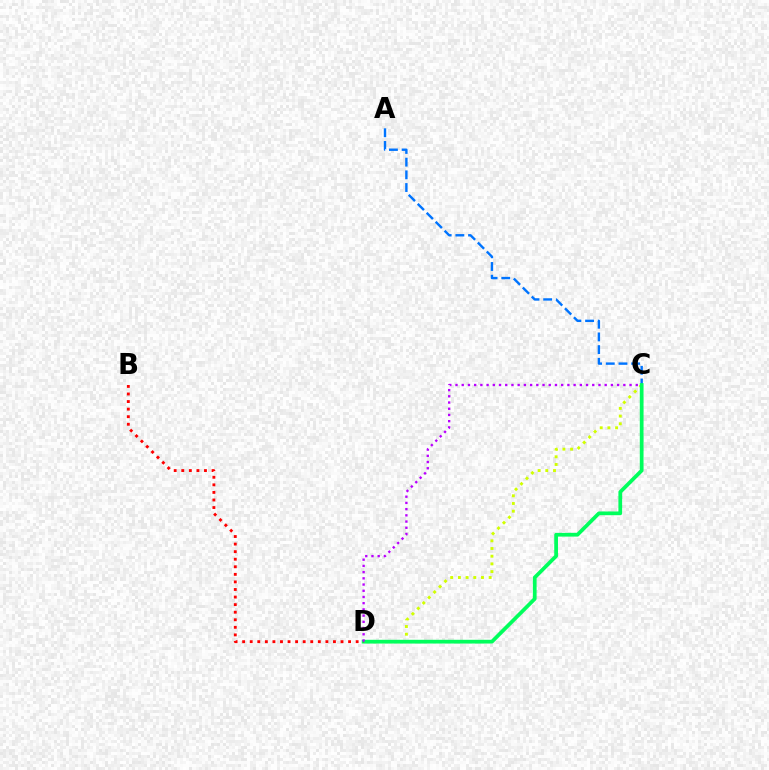{('A', 'C'): [{'color': '#0074ff', 'line_style': 'dashed', 'thickness': 1.72}], ('C', 'D'): [{'color': '#d1ff00', 'line_style': 'dotted', 'thickness': 2.09}, {'color': '#00ff5c', 'line_style': 'solid', 'thickness': 2.69}, {'color': '#b900ff', 'line_style': 'dotted', 'thickness': 1.69}], ('B', 'D'): [{'color': '#ff0000', 'line_style': 'dotted', 'thickness': 2.06}]}